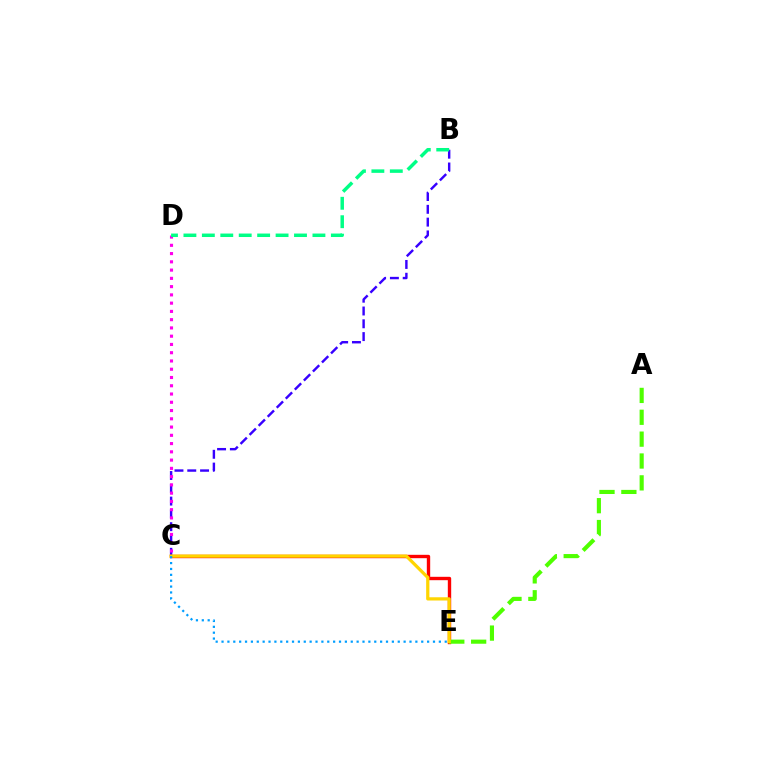{('B', 'C'): [{'color': '#3700ff', 'line_style': 'dashed', 'thickness': 1.74}], ('C', 'E'): [{'color': '#ff0000', 'line_style': 'solid', 'thickness': 2.43}, {'color': '#ffd500', 'line_style': 'solid', 'thickness': 2.33}, {'color': '#009eff', 'line_style': 'dotted', 'thickness': 1.6}], ('A', 'E'): [{'color': '#4fff00', 'line_style': 'dashed', 'thickness': 2.97}], ('C', 'D'): [{'color': '#ff00ed', 'line_style': 'dotted', 'thickness': 2.24}], ('B', 'D'): [{'color': '#00ff86', 'line_style': 'dashed', 'thickness': 2.5}]}